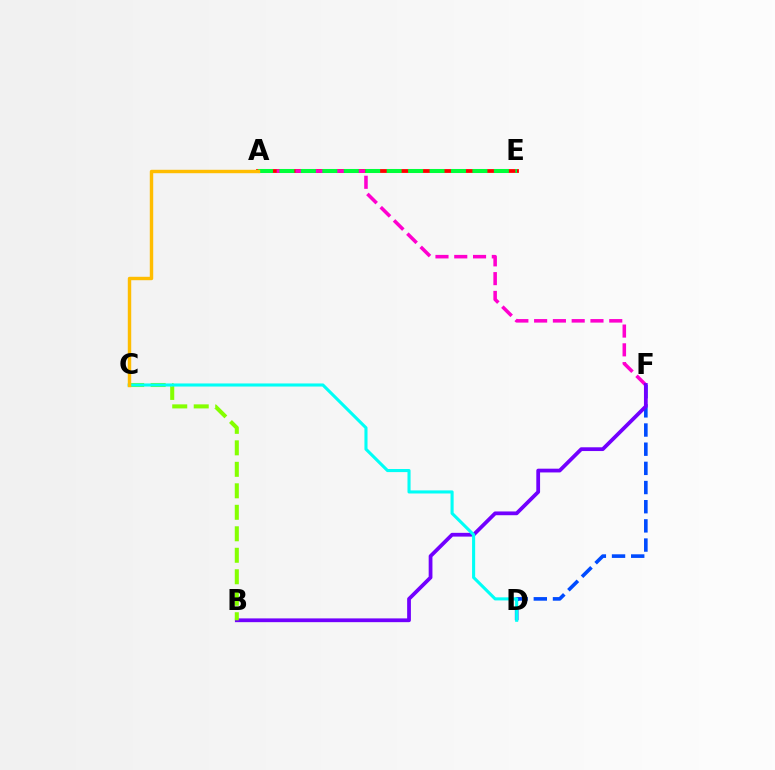{('D', 'F'): [{'color': '#004bff', 'line_style': 'dashed', 'thickness': 2.6}], ('A', 'E'): [{'color': '#ff0000', 'line_style': 'solid', 'thickness': 2.73}, {'color': '#00ff39', 'line_style': 'dashed', 'thickness': 2.91}], ('A', 'F'): [{'color': '#ff00cf', 'line_style': 'dashed', 'thickness': 2.55}], ('B', 'F'): [{'color': '#7200ff', 'line_style': 'solid', 'thickness': 2.71}], ('B', 'C'): [{'color': '#84ff00', 'line_style': 'dashed', 'thickness': 2.92}], ('C', 'D'): [{'color': '#00fff6', 'line_style': 'solid', 'thickness': 2.22}], ('A', 'C'): [{'color': '#ffbd00', 'line_style': 'solid', 'thickness': 2.46}]}